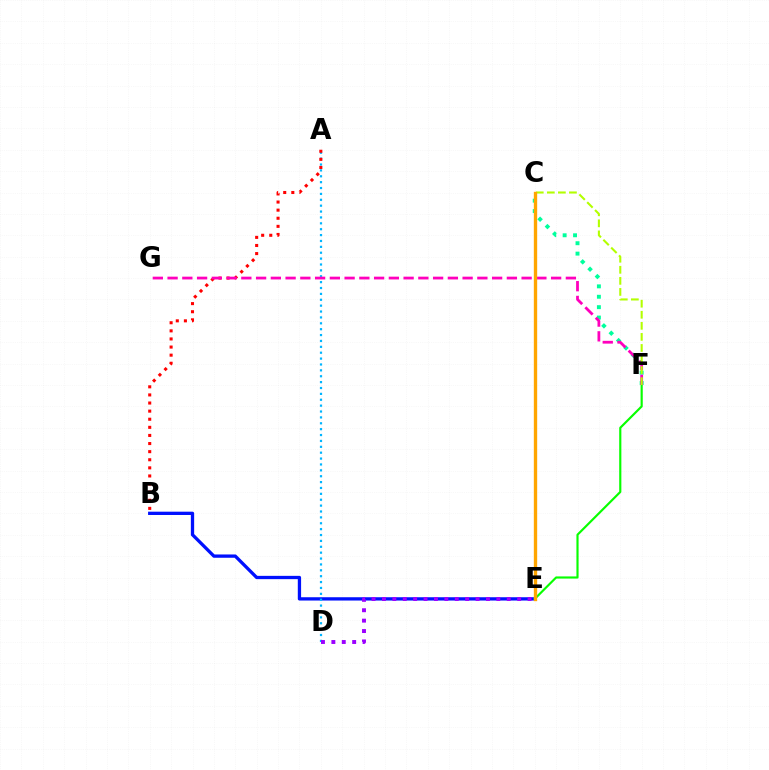{('B', 'E'): [{'color': '#0010ff', 'line_style': 'solid', 'thickness': 2.38}], ('E', 'F'): [{'color': '#08ff00', 'line_style': 'solid', 'thickness': 1.55}], ('C', 'F'): [{'color': '#00ff9d', 'line_style': 'dotted', 'thickness': 2.83}, {'color': '#b3ff00', 'line_style': 'dashed', 'thickness': 1.5}], ('A', 'D'): [{'color': '#00b5ff', 'line_style': 'dotted', 'thickness': 1.6}], ('A', 'B'): [{'color': '#ff0000', 'line_style': 'dotted', 'thickness': 2.2}], ('D', 'E'): [{'color': '#9b00ff', 'line_style': 'dotted', 'thickness': 2.83}], ('F', 'G'): [{'color': '#ff00bd', 'line_style': 'dashed', 'thickness': 2.0}], ('C', 'E'): [{'color': '#ffa500', 'line_style': 'solid', 'thickness': 2.41}]}